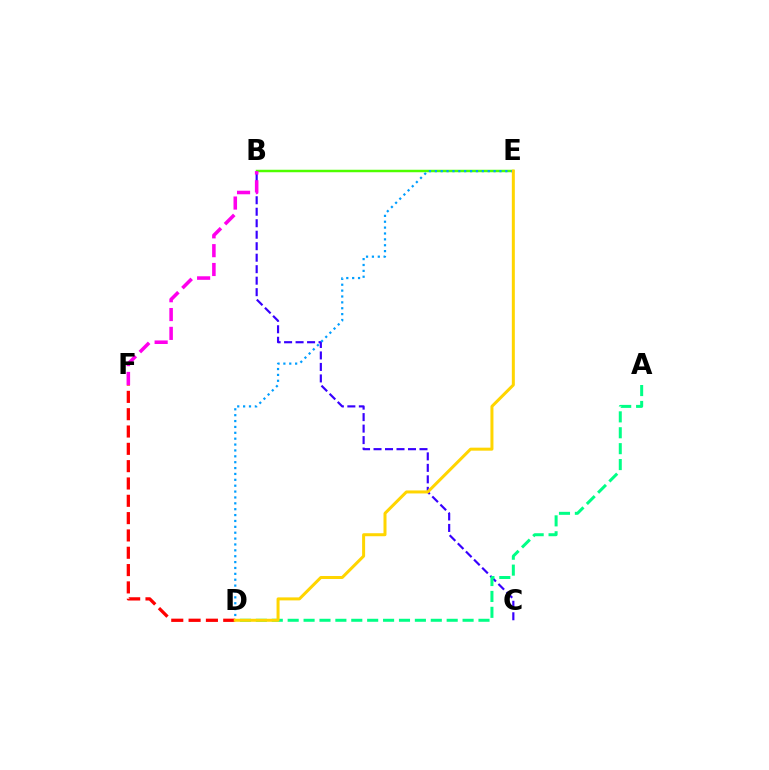{('B', 'E'): [{'color': '#4fff00', 'line_style': 'solid', 'thickness': 1.78}], ('B', 'C'): [{'color': '#3700ff', 'line_style': 'dashed', 'thickness': 1.56}], ('D', 'F'): [{'color': '#ff0000', 'line_style': 'dashed', 'thickness': 2.35}], ('D', 'E'): [{'color': '#009eff', 'line_style': 'dotted', 'thickness': 1.6}, {'color': '#ffd500', 'line_style': 'solid', 'thickness': 2.16}], ('B', 'F'): [{'color': '#ff00ed', 'line_style': 'dashed', 'thickness': 2.56}], ('A', 'D'): [{'color': '#00ff86', 'line_style': 'dashed', 'thickness': 2.16}]}